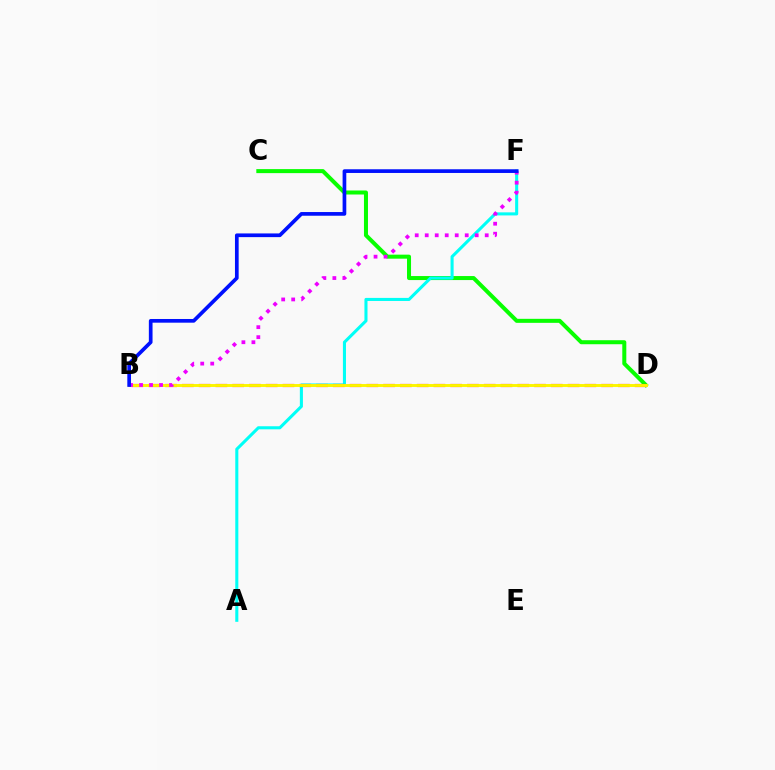{('C', 'D'): [{'color': '#08ff00', 'line_style': 'solid', 'thickness': 2.89}], ('A', 'F'): [{'color': '#00fff6', 'line_style': 'solid', 'thickness': 2.21}], ('B', 'D'): [{'color': '#ff0000', 'line_style': 'dashed', 'thickness': 2.28}, {'color': '#fcf500', 'line_style': 'solid', 'thickness': 2.1}], ('B', 'F'): [{'color': '#ee00ff', 'line_style': 'dotted', 'thickness': 2.72}, {'color': '#0010ff', 'line_style': 'solid', 'thickness': 2.66}]}